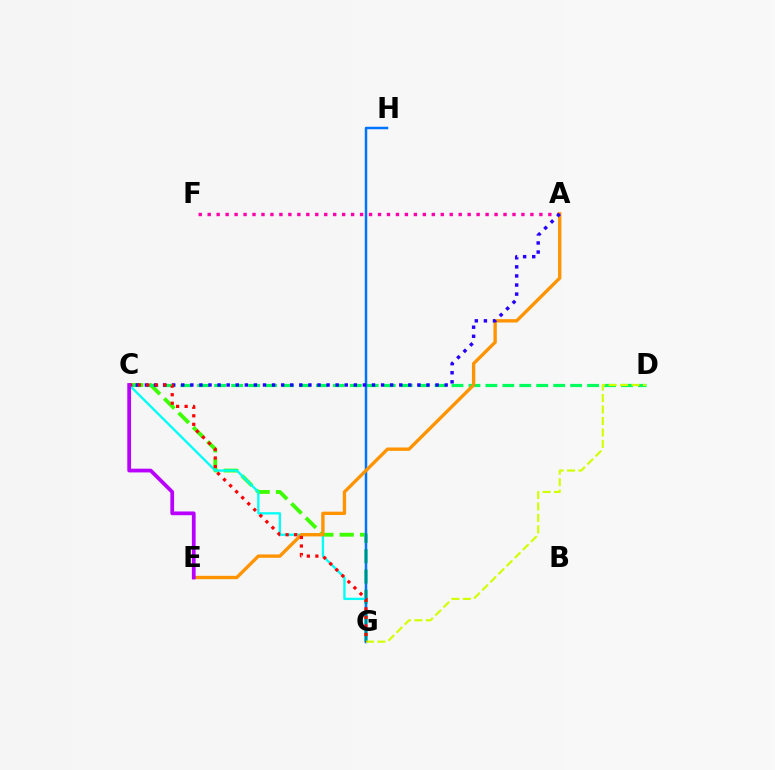{('C', 'G'): [{'color': '#3dff00', 'line_style': 'dashed', 'thickness': 2.76}, {'color': '#00fff6', 'line_style': 'solid', 'thickness': 1.68}, {'color': '#ff0000', 'line_style': 'dotted', 'thickness': 2.32}], ('C', 'D'): [{'color': '#00ff5c', 'line_style': 'dashed', 'thickness': 2.3}], ('G', 'H'): [{'color': '#0074ff', 'line_style': 'solid', 'thickness': 1.8}], ('D', 'G'): [{'color': '#d1ff00', 'line_style': 'dashed', 'thickness': 1.56}], ('A', 'F'): [{'color': '#ff00ac', 'line_style': 'dotted', 'thickness': 2.44}], ('A', 'E'): [{'color': '#ff9400', 'line_style': 'solid', 'thickness': 2.41}], ('A', 'C'): [{'color': '#2500ff', 'line_style': 'dotted', 'thickness': 2.47}], ('C', 'E'): [{'color': '#b900ff', 'line_style': 'solid', 'thickness': 2.7}]}